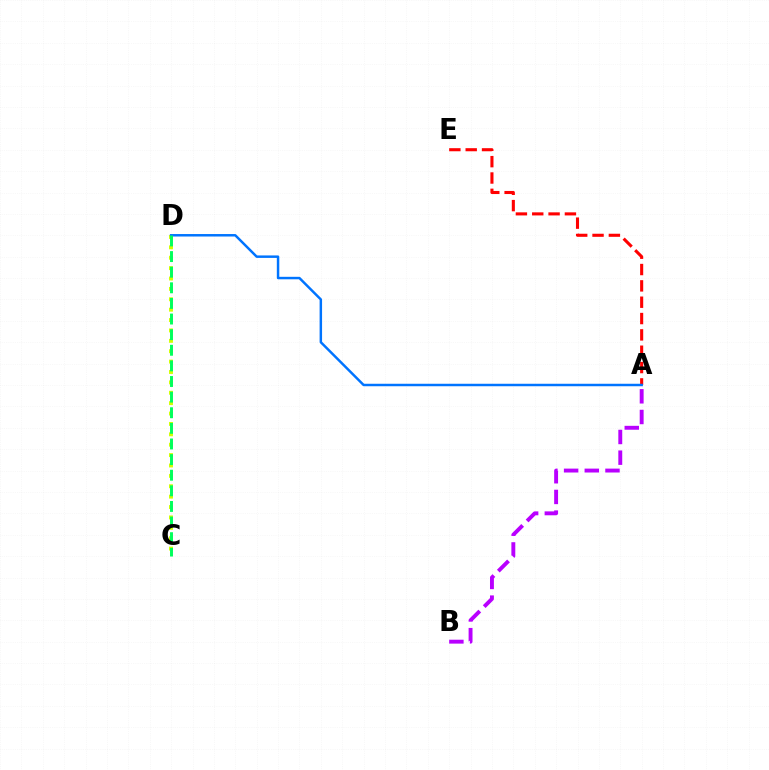{('A', 'B'): [{'color': '#b900ff', 'line_style': 'dashed', 'thickness': 2.81}], ('C', 'D'): [{'color': '#d1ff00', 'line_style': 'dotted', 'thickness': 2.82}, {'color': '#00ff5c', 'line_style': 'dashed', 'thickness': 2.12}], ('A', 'E'): [{'color': '#ff0000', 'line_style': 'dashed', 'thickness': 2.22}], ('A', 'D'): [{'color': '#0074ff', 'line_style': 'solid', 'thickness': 1.78}]}